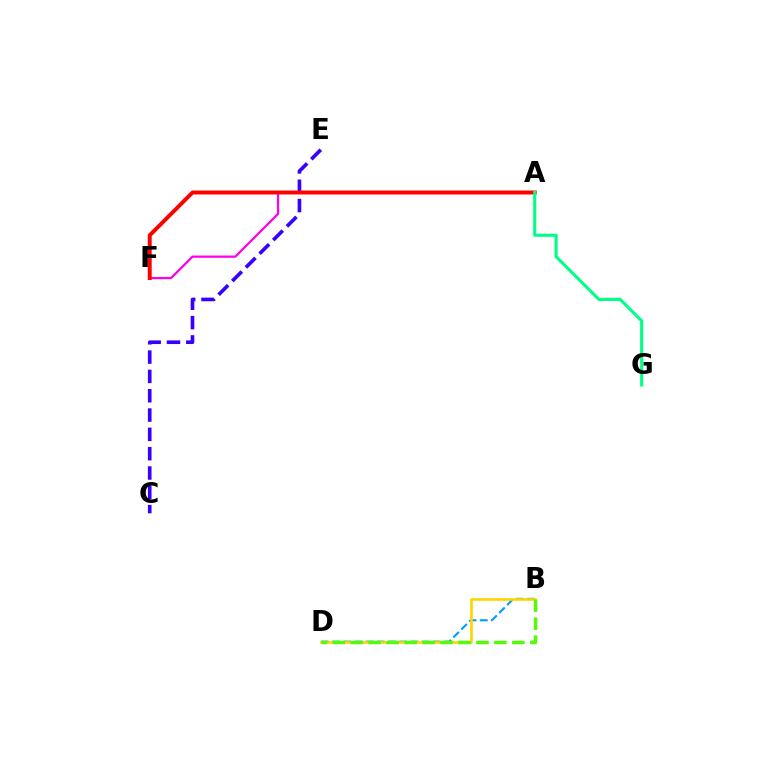{('A', 'F'): [{'color': '#ff00ed', 'line_style': 'solid', 'thickness': 1.6}, {'color': '#ff0000', 'line_style': 'solid', 'thickness': 2.84}], ('C', 'E'): [{'color': '#3700ff', 'line_style': 'dashed', 'thickness': 2.62}], ('B', 'D'): [{'color': '#009eff', 'line_style': 'dashed', 'thickness': 1.52}, {'color': '#ffd500', 'line_style': 'solid', 'thickness': 1.91}, {'color': '#4fff00', 'line_style': 'dashed', 'thickness': 2.44}], ('A', 'G'): [{'color': '#00ff86', 'line_style': 'solid', 'thickness': 2.22}]}